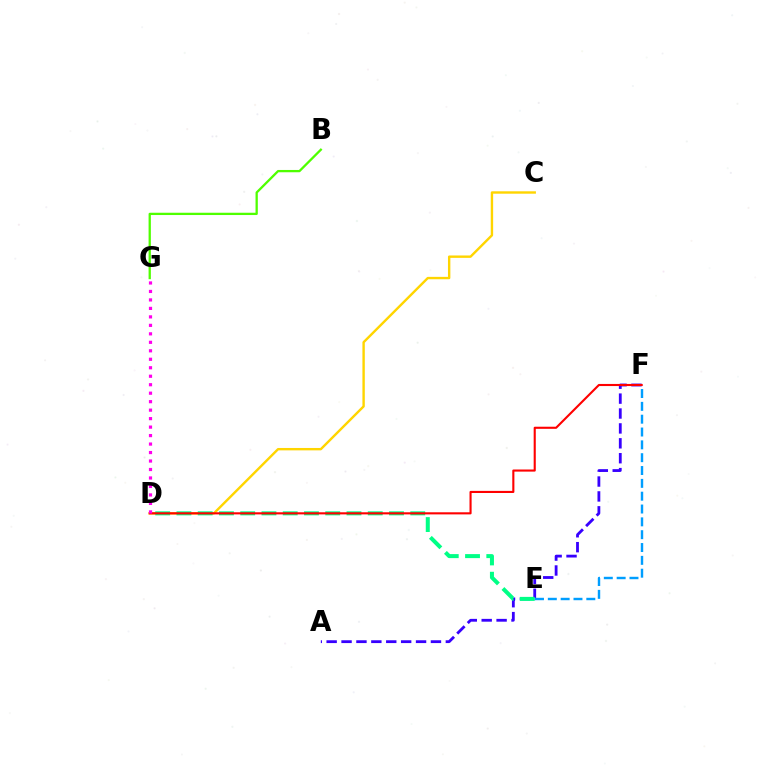{('C', 'D'): [{'color': '#ffd500', 'line_style': 'solid', 'thickness': 1.72}], ('B', 'G'): [{'color': '#4fff00', 'line_style': 'solid', 'thickness': 1.65}], ('A', 'F'): [{'color': '#3700ff', 'line_style': 'dashed', 'thickness': 2.02}], ('E', 'F'): [{'color': '#009eff', 'line_style': 'dashed', 'thickness': 1.74}], ('D', 'E'): [{'color': '#00ff86', 'line_style': 'dashed', 'thickness': 2.89}], ('D', 'F'): [{'color': '#ff0000', 'line_style': 'solid', 'thickness': 1.52}], ('D', 'G'): [{'color': '#ff00ed', 'line_style': 'dotted', 'thickness': 2.3}]}